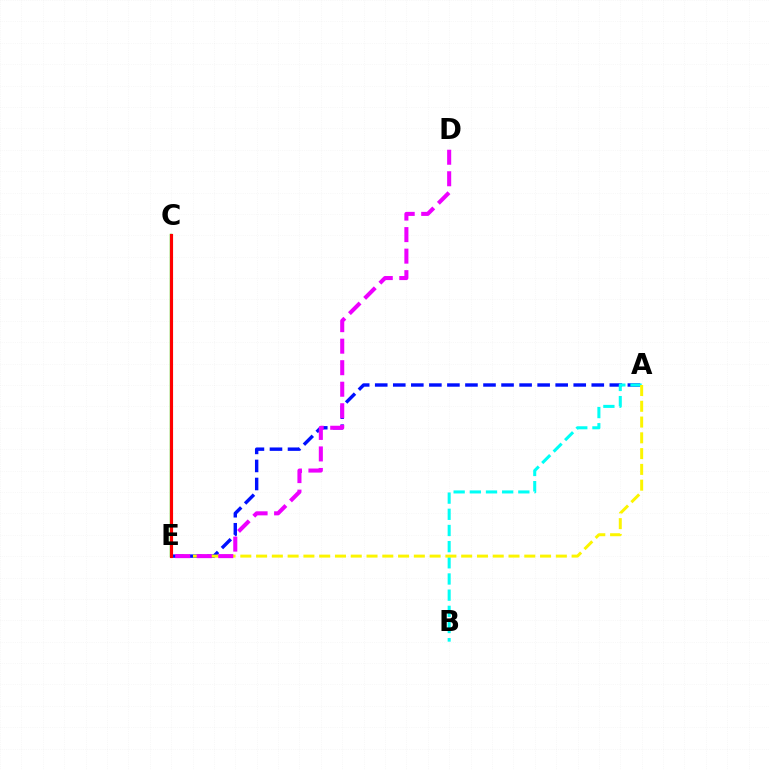{('A', 'E'): [{'color': '#0010ff', 'line_style': 'dashed', 'thickness': 2.45}, {'color': '#fcf500', 'line_style': 'dashed', 'thickness': 2.14}], ('A', 'B'): [{'color': '#00fff6', 'line_style': 'dashed', 'thickness': 2.2}], ('C', 'E'): [{'color': '#08ff00', 'line_style': 'solid', 'thickness': 1.73}, {'color': '#ff0000', 'line_style': 'solid', 'thickness': 2.26}], ('D', 'E'): [{'color': '#ee00ff', 'line_style': 'dashed', 'thickness': 2.92}]}